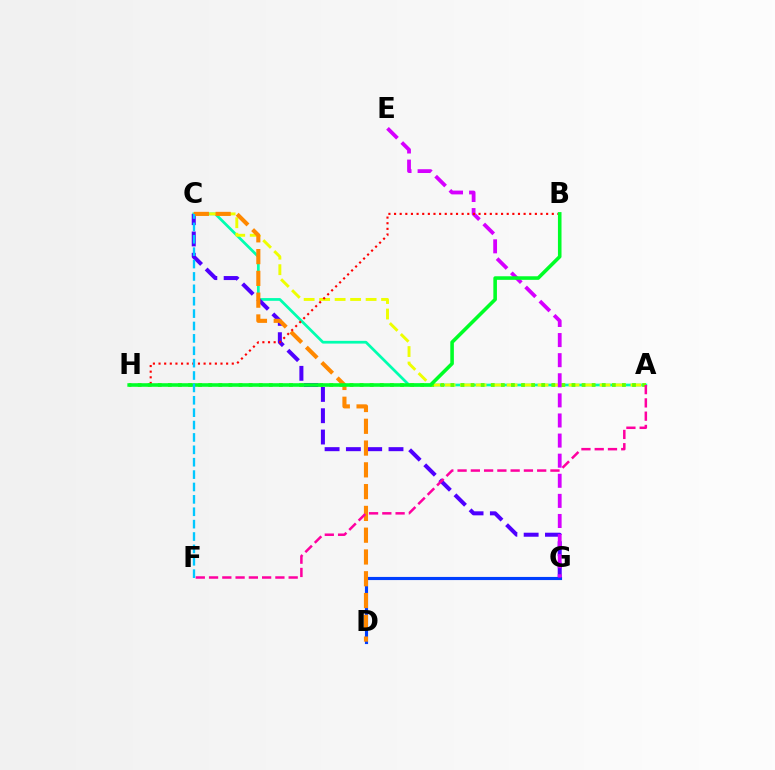{('D', 'G'): [{'color': '#003fff', 'line_style': 'solid', 'thickness': 2.25}], ('A', 'C'): [{'color': '#00ffaf', 'line_style': 'solid', 'thickness': 1.97}, {'color': '#eeff00', 'line_style': 'dashed', 'thickness': 2.1}], ('A', 'H'): [{'color': '#66ff00', 'line_style': 'dotted', 'thickness': 2.74}], ('C', 'G'): [{'color': '#4f00ff', 'line_style': 'dashed', 'thickness': 2.89}], ('C', 'D'): [{'color': '#ff8800', 'line_style': 'dashed', 'thickness': 2.96}], ('E', 'G'): [{'color': '#d600ff', 'line_style': 'dashed', 'thickness': 2.73}], ('B', 'H'): [{'color': '#ff0000', 'line_style': 'dotted', 'thickness': 1.53}, {'color': '#00ff27', 'line_style': 'solid', 'thickness': 2.58}], ('A', 'F'): [{'color': '#ff00a0', 'line_style': 'dashed', 'thickness': 1.8}], ('C', 'F'): [{'color': '#00c7ff', 'line_style': 'dashed', 'thickness': 1.68}]}